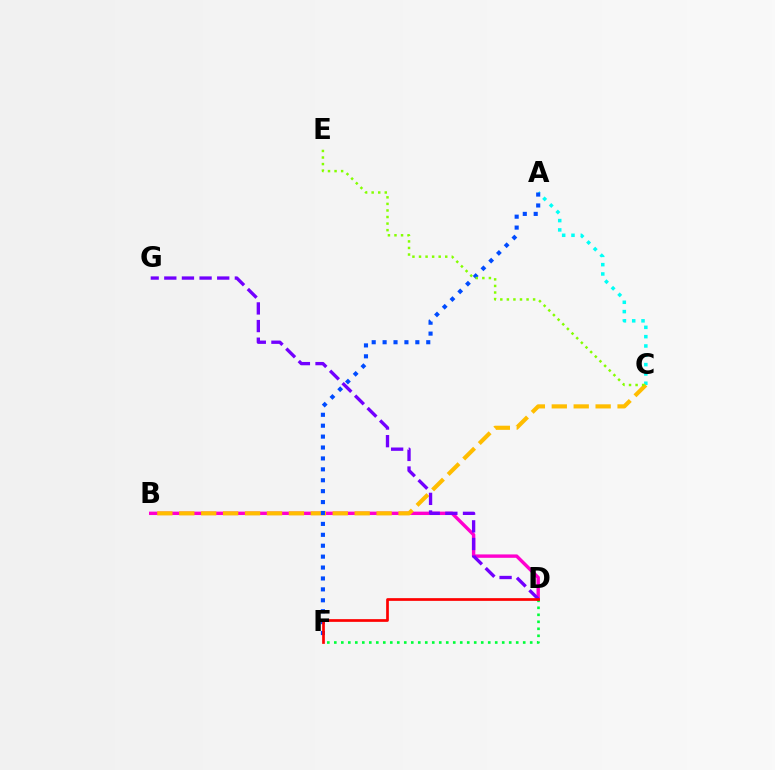{('A', 'C'): [{'color': '#00fff6', 'line_style': 'dotted', 'thickness': 2.53}], ('B', 'D'): [{'color': '#ff00cf', 'line_style': 'solid', 'thickness': 2.45}], ('B', 'C'): [{'color': '#ffbd00', 'line_style': 'dashed', 'thickness': 2.98}], ('D', 'G'): [{'color': '#7200ff', 'line_style': 'dashed', 'thickness': 2.4}], ('A', 'F'): [{'color': '#004bff', 'line_style': 'dotted', 'thickness': 2.96}], ('C', 'E'): [{'color': '#84ff00', 'line_style': 'dotted', 'thickness': 1.78}], ('D', 'F'): [{'color': '#00ff39', 'line_style': 'dotted', 'thickness': 1.9}, {'color': '#ff0000', 'line_style': 'solid', 'thickness': 1.95}]}